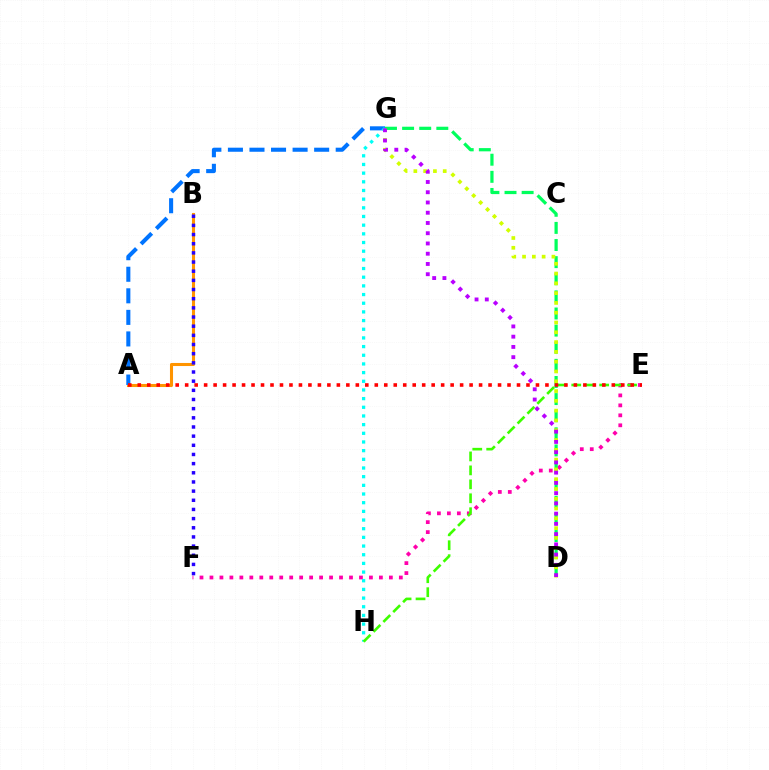{('A', 'B'): [{'color': '#ff9400', 'line_style': 'solid', 'thickness': 2.21}], ('E', 'F'): [{'color': '#ff00ac', 'line_style': 'dotted', 'thickness': 2.71}], ('D', 'G'): [{'color': '#00ff5c', 'line_style': 'dashed', 'thickness': 2.33}, {'color': '#d1ff00', 'line_style': 'dotted', 'thickness': 2.66}, {'color': '#b900ff', 'line_style': 'dotted', 'thickness': 2.78}], ('B', 'F'): [{'color': '#2500ff', 'line_style': 'dotted', 'thickness': 2.49}], ('A', 'G'): [{'color': '#0074ff', 'line_style': 'dashed', 'thickness': 2.93}], ('G', 'H'): [{'color': '#00fff6', 'line_style': 'dotted', 'thickness': 2.36}], ('E', 'H'): [{'color': '#3dff00', 'line_style': 'dashed', 'thickness': 1.9}], ('A', 'E'): [{'color': '#ff0000', 'line_style': 'dotted', 'thickness': 2.58}]}